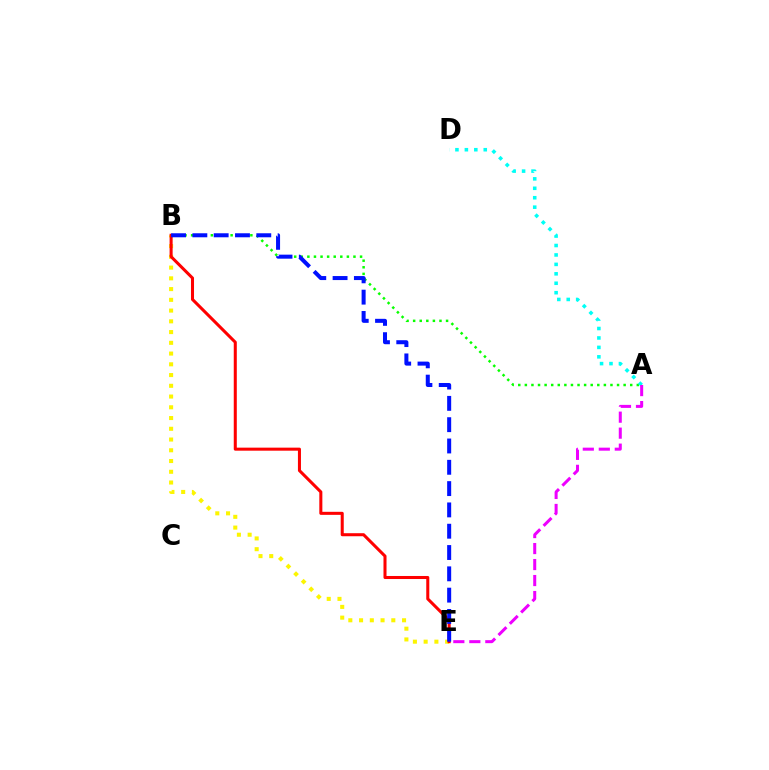{('B', 'E'): [{'color': '#fcf500', 'line_style': 'dotted', 'thickness': 2.92}, {'color': '#ff0000', 'line_style': 'solid', 'thickness': 2.19}, {'color': '#0010ff', 'line_style': 'dashed', 'thickness': 2.89}], ('A', 'B'): [{'color': '#08ff00', 'line_style': 'dotted', 'thickness': 1.79}], ('A', 'D'): [{'color': '#00fff6', 'line_style': 'dotted', 'thickness': 2.56}], ('A', 'E'): [{'color': '#ee00ff', 'line_style': 'dashed', 'thickness': 2.17}]}